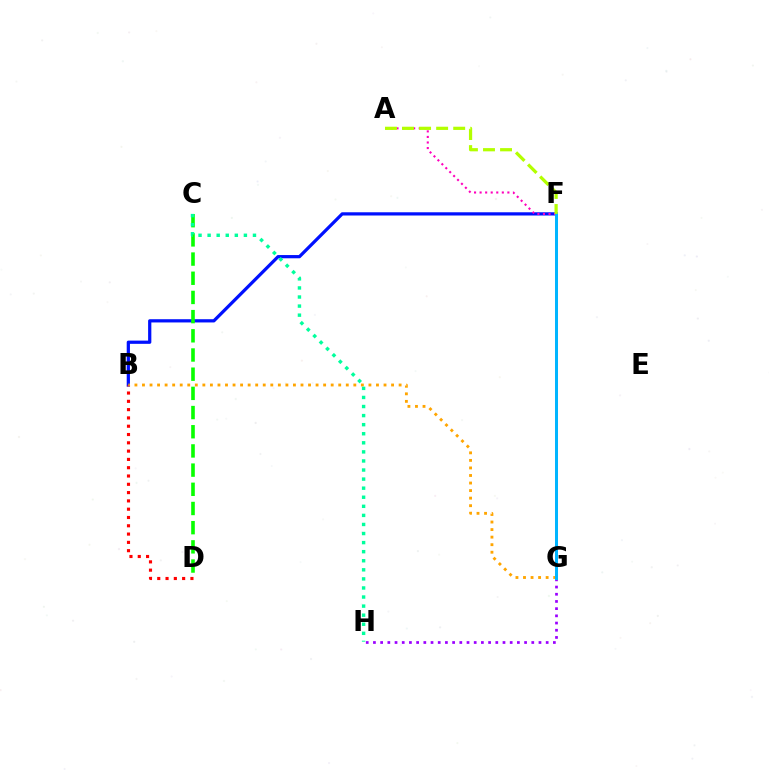{('B', 'F'): [{'color': '#0010ff', 'line_style': 'solid', 'thickness': 2.33}], ('B', 'D'): [{'color': '#ff0000', 'line_style': 'dotted', 'thickness': 2.25}], ('C', 'D'): [{'color': '#08ff00', 'line_style': 'dashed', 'thickness': 2.61}], ('G', 'H'): [{'color': '#9b00ff', 'line_style': 'dotted', 'thickness': 1.96}], ('A', 'F'): [{'color': '#ff00bd', 'line_style': 'dotted', 'thickness': 1.51}, {'color': '#b3ff00', 'line_style': 'dashed', 'thickness': 2.32}], ('B', 'G'): [{'color': '#ffa500', 'line_style': 'dotted', 'thickness': 2.05}], ('C', 'H'): [{'color': '#00ff9d', 'line_style': 'dotted', 'thickness': 2.46}], ('F', 'G'): [{'color': '#00b5ff', 'line_style': 'solid', 'thickness': 2.17}]}